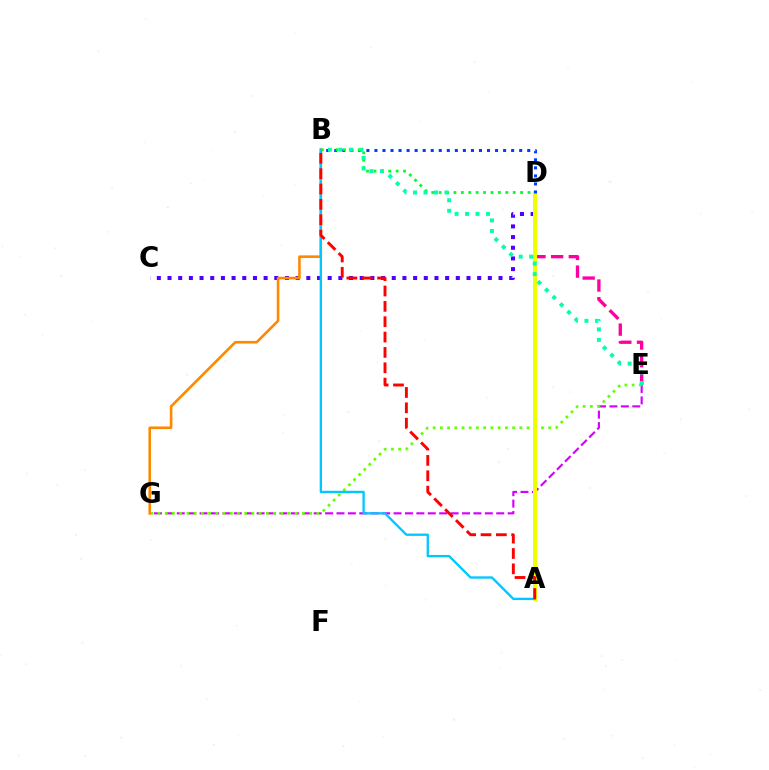{('D', 'E'): [{'color': '#ff00a0', 'line_style': 'dashed', 'thickness': 2.4}], ('C', 'D'): [{'color': '#4f00ff', 'line_style': 'dotted', 'thickness': 2.9}], ('E', 'G'): [{'color': '#d600ff', 'line_style': 'dashed', 'thickness': 1.55}, {'color': '#66ff00', 'line_style': 'dotted', 'thickness': 1.96}], ('A', 'D'): [{'color': '#eeff00', 'line_style': 'solid', 'thickness': 2.89}], ('B', 'D'): [{'color': '#003fff', 'line_style': 'dotted', 'thickness': 2.19}, {'color': '#00ff27', 'line_style': 'dotted', 'thickness': 2.01}], ('B', 'E'): [{'color': '#00ffaf', 'line_style': 'dotted', 'thickness': 2.85}], ('B', 'G'): [{'color': '#ff8800', 'line_style': 'solid', 'thickness': 1.87}], ('A', 'B'): [{'color': '#00c7ff', 'line_style': 'solid', 'thickness': 1.67}, {'color': '#ff0000', 'line_style': 'dashed', 'thickness': 2.09}]}